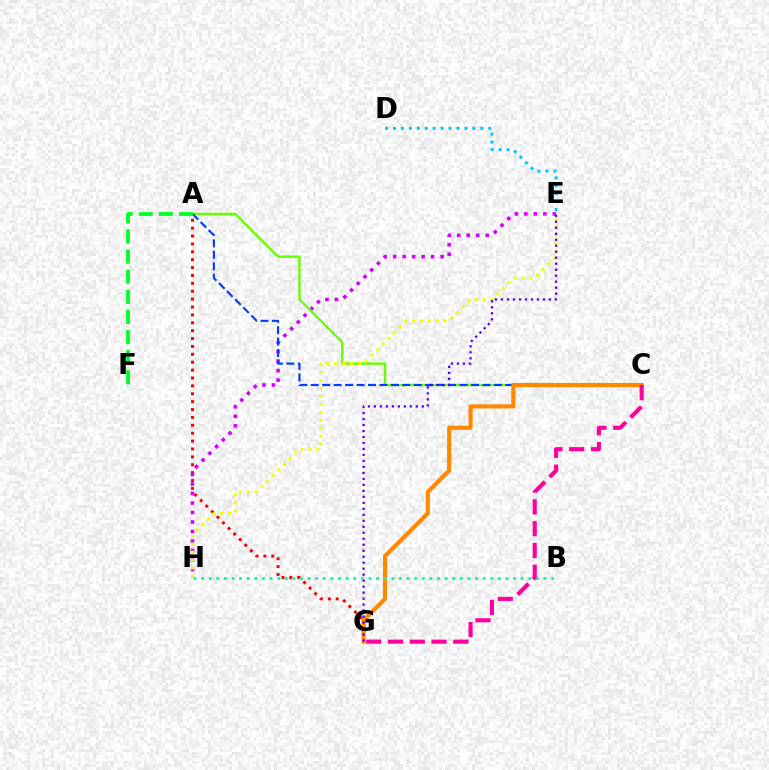{('A', 'G'): [{'color': '#ff0000', 'line_style': 'dotted', 'thickness': 2.14}], ('E', 'H'): [{'color': '#d600ff', 'line_style': 'dotted', 'thickness': 2.58}, {'color': '#eeff00', 'line_style': 'dotted', 'thickness': 2.16}], ('A', 'C'): [{'color': '#66ff00', 'line_style': 'solid', 'thickness': 1.71}, {'color': '#003fff', 'line_style': 'dashed', 'thickness': 1.55}], ('D', 'E'): [{'color': '#00c7ff', 'line_style': 'dotted', 'thickness': 2.16}], ('A', 'F'): [{'color': '#00ff27', 'line_style': 'dashed', 'thickness': 2.73}], ('C', 'G'): [{'color': '#ff8800', 'line_style': 'solid', 'thickness': 2.97}, {'color': '#ff00a0', 'line_style': 'dashed', 'thickness': 2.96}], ('E', 'G'): [{'color': '#4f00ff', 'line_style': 'dotted', 'thickness': 1.63}], ('B', 'H'): [{'color': '#00ffaf', 'line_style': 'dotted', 'thickness': 2.07}]}